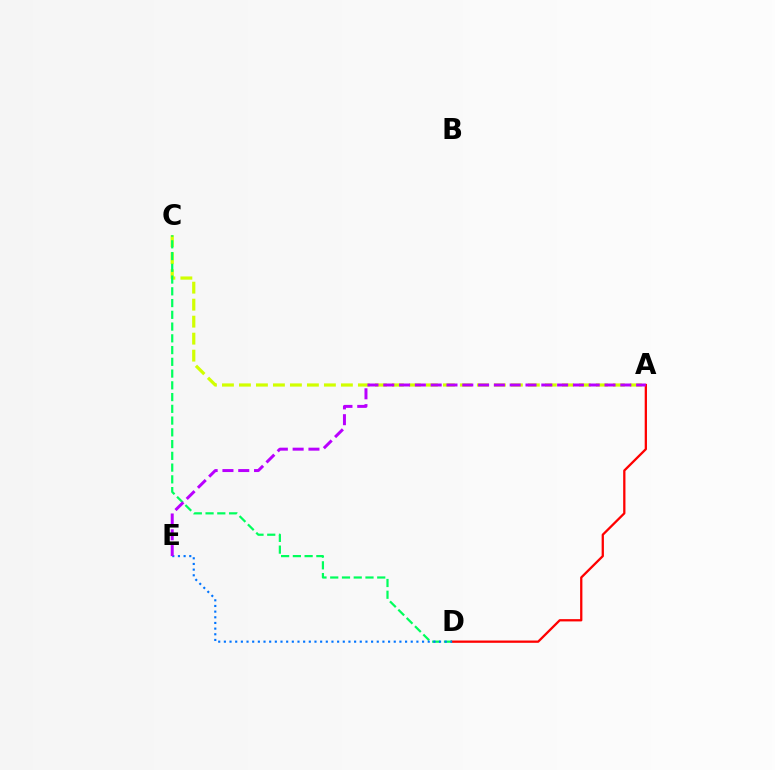{('A', 'D'): [{'color': '#ff0000', 'line_style': 'solid', 'thickness': 1.64}], ('A', 'C'): [{'color': '#d1ff00', 'line_style': 'dashed', 'thickness': 2.31}], ('C', 'D'): [{'color': '#00ff5c', 'line_style': 'dashed', 'thickness': 1.6}], ('D', 'E'): [{'color': '#0074ff', 'line_style': 'dotted', 'thickness': 1.54}], ('A', 'E'): [{'color': '#b900ff', 'line_style': 'dashed', 'thickness': 2.15}]}